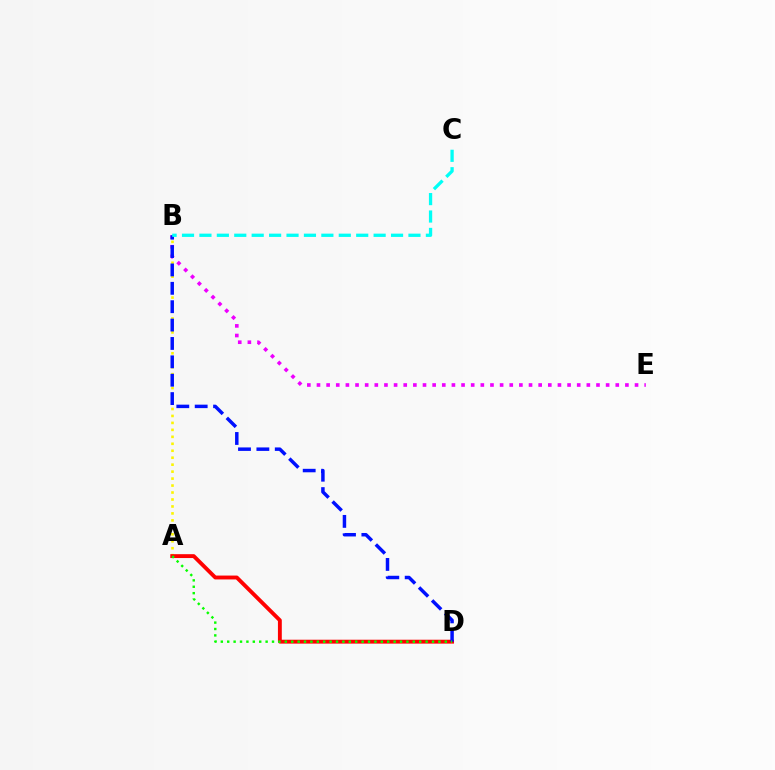{('A', 'B'): [{'color': '#fcf500', 'line_style': 'dotted', 'thickness': 1.89}], ('B', 'E'): [{'color': '#ee00ff', 'line_style': 'dotted', 'thickness': 2.62}], ('A', 'D'): [{'color': '#ff0000', 'line_style': 'solid', 'thickness': 2.79}, {'color': '#08ff00', 'line_style': 'dotted', 'thickness': 1.74}], ('B', 'D'): [{'color': '#0010ff', 'line_style': 'dashed', 'thickness': 2.5}], ('B', 'C'): [{'color': '#00fff6', 'line_style': 'dashed', 'thickness': 2.37}]}